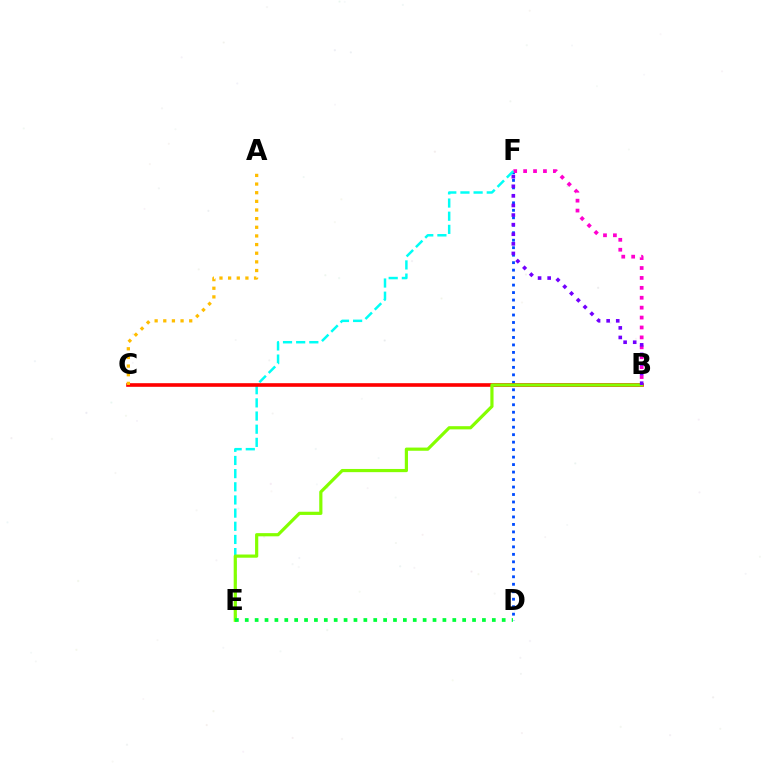{('D', 'F'): [{'color': '#004bff', 'line_style': 'dotted', 'thickness': 2.03}], ('B', 'F'): [{'color': '#ff00cf', 'line_style': 'dotted', 'thickness': 2.69}, {'color': '#7200ff', 'line_style': 'dotted', 'thickness': 2.6}], ('E', 'F'): [{'color': '#00fff6', 'line_style': 'dashed', 'thickness': 1.79}], ('B', 'C'): [{'color': '#ff0000', 'line_style': 'solid', 'thickness': 2.61}], ('B', 'E'): [{'color': '#84ff00', 'line_style': 'solid', 'thickness': 2.3}], ('A', 'C'): [{'color': '#ffbd00', 'line_style': 'dotted', 'thickness': 2.35}], ('D', 'E'): [{'color': '#00ff39', 'line_style': 'dotted', 'thickness': 2.69}]}